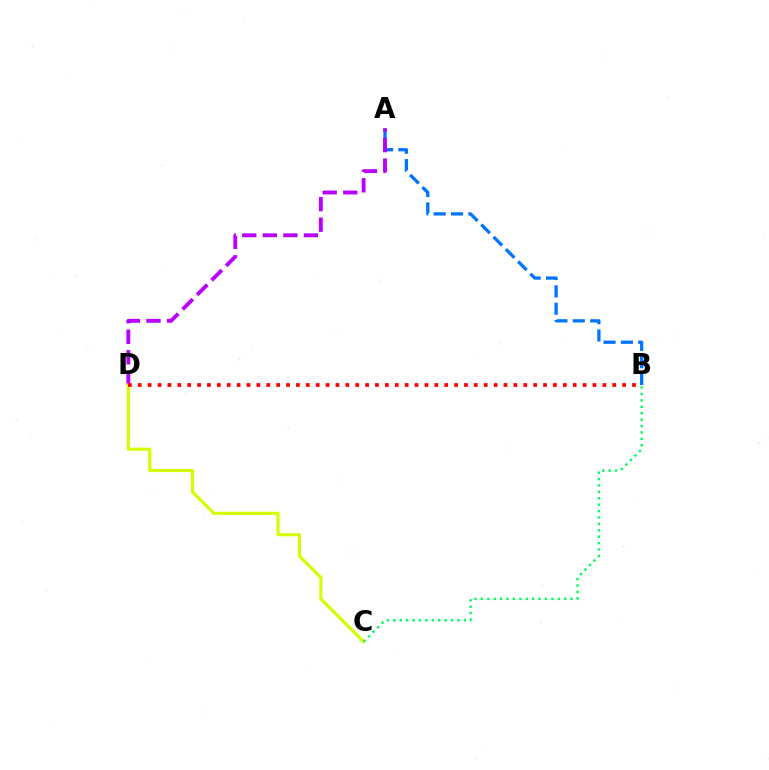{('A', 'B'): [{'color': '#0074ff', 'line_style': 'dashed', 'thickness': 2.36}], ('A', 'D'): [{'color': '#b900ff', 'line_style': 'dashed', 'thickness': 2.79}], ('C', 'D'): [{'color': '#d1ff00', 'line_style': 'solid', 'thickness': 2.26}], ('B', 'C'): [{'color': '#00ff5c', 'line_style': 'dotted', 'thickness': 1.74}], ('B', 'D'): [{'color': '#ff0000', 'line_style': 'dotted', 'thickness': 2.69}]}